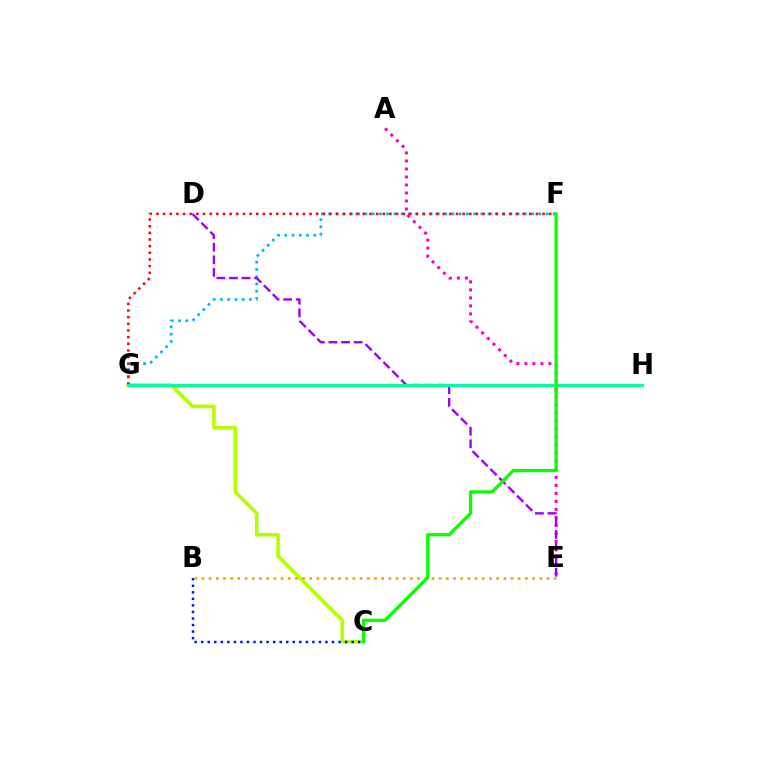{('C', 'G'): [{'color': '#b3ff00', 'line_style': 'solid', 'thickness': 2.6}], ('F', 'G'): [{'color': '#00b5ff', 'line_style': 'dotted', 'thickness': 1.97}, {'color': '#ff0000', 'line_style': 'dotted', 'thickness': 1.81}], ('B', 'C'): [{'color': '#0010ff', 'line_style': 'dotted', 'thickness': 1.78}], ('B', 'E'): [{'color': '#ffa500', 'line_style': 'dotted', 'thickness': 1.95}], ('A', 'E'): [{'color': '#ff00bd', 'line_style': 'dotted', 'thickness': 2.17}], ('D', 'E'): [{'color': '#9b00ff', 'line_style': 'dashed', 'thickness': 1.71}], ('G', 'H'): [{'color': '#00ff9d', 'line_style': 'solid', 'thickness': 2.2}], ('C', 'F'): [{'color': '#08ff00', 'line_style': 'solid', 'thickness': 2.35}]}